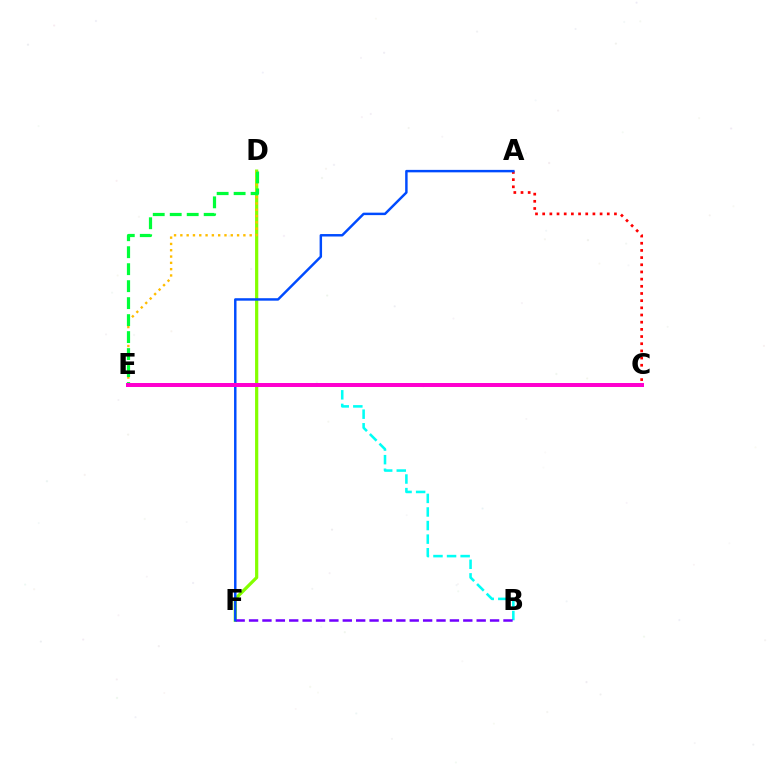{('D', 'F'): [{'color': '#84ff00', 'line_style': 'solid', 'thickness': 2.32}], ('B', 'E'): [{'color': '#00fff6', 'line_style': 'dashed', 'thickness': 1.85}], ('D', 'E'): [{'color': '#ffbd00', 'line_style': 'dotted', 'thickness': 1.71}, {'color': '#00ff39', 'line_style': 'dashed', 'thickness': 2.31}], ('A', 'C'): [{'color': '#ff0000', 'line_style': 'dotted', 'thickness': 1.95}], ('B', 'F'): [{'color': '#7200ff', 'line_style': 'dashed', 'thickness': 1.82}], ('A', 'F'): [{'color': '#004bff', 'line_style': 'solid', 'thickness': 1.77}], ('C', 'E'): [{'color': '#ff00cf', 'line_style': 'solid', 'thickness': 2.87}]}